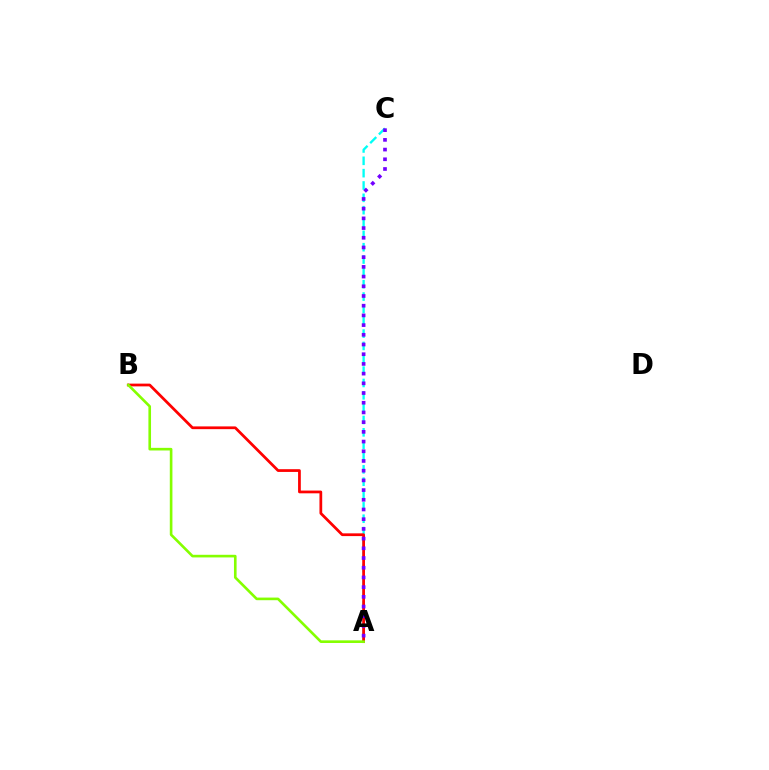{('A', 'C'): [{'color': '#00fff6', 'line_style': 'dashed', 'thickness': 1.68}, {'color': '#7200ff', 'line_style': 'dotted', 'thickness': 2.64}], ('A', 'B'): [{'color': '#ff0000', 'line_style': 'solid', 'thickness': 1.98}, {'color': '#84ff00', 'line_style': 'solid', 'thickness': 1.89}]}